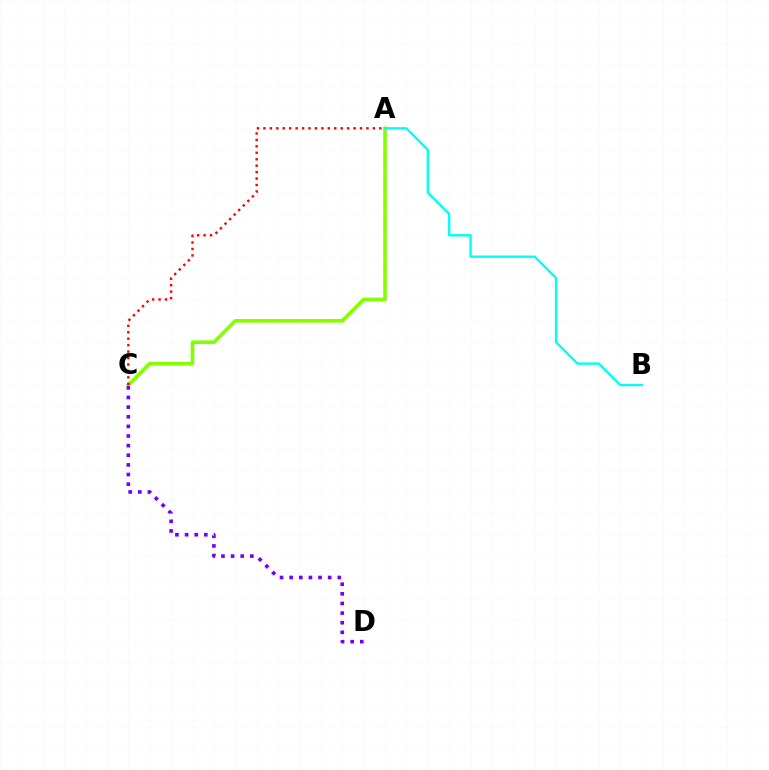{('A', 'C'): [{'color': '#84ff00', 'line_style': 'solid', 'thickness': 2.61}, {'color': '#ff0000', 'line_style': 'dotted', 'thickness': 1.75}], ('C', 'D'): [{'color': '#7200ff', 'line_style': 'dotted', 'thickness': 2.62}], ('A', 'B'): [{'color': '#00fff6', 'line_style': 'solid', 'thickness': 1.72}]}